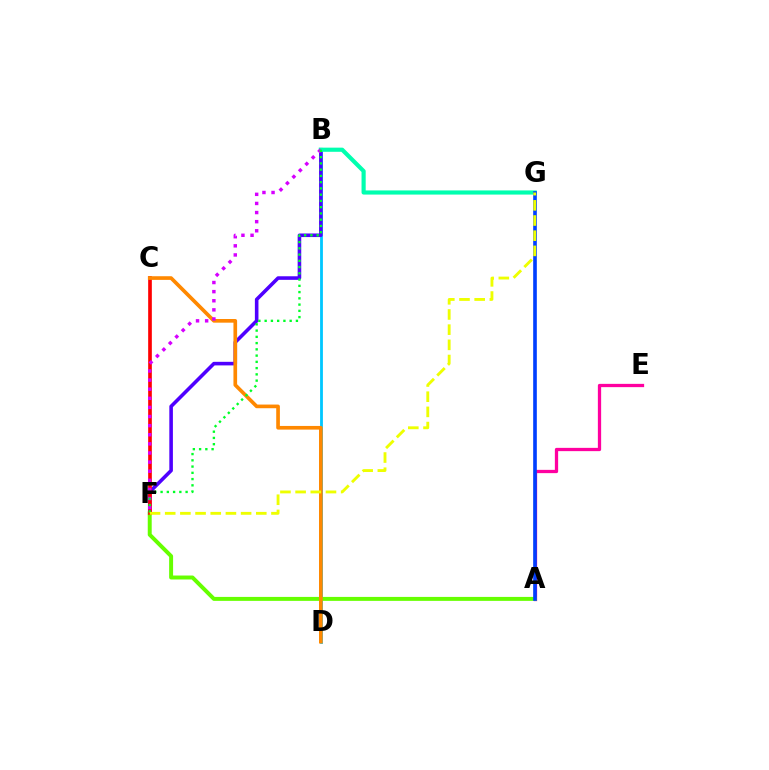{('B', 'D'): [{'color': '#00c7ff', 'line_style': 'solid', 'thickness': 2.02}], ('A', 'E'): [{'color': '#ff00a0', 'line_style': 'solid', 'thickness': 2.36}], ('B', 'F'): [{'color': '#4f00ff', 'line_style': 'solid', 'thickness': 2.58}, {'color': '#d600ff', 'line_style': 'dotted', 'thickness': 2.48}, {'color': '#00ff27', 'line_style': 'dotted', 'thickness': 1.7}], ('B', 'G'): [{'color': '#00ffaf', 'line_style': 'solid', 'thickness': 2.99}], ('A', 'F'): [{'color': '#66ff00', 'line_style': 'solid', 'thickness': 2.85}], ('C', 'F'): [{'color': '#ff0000', 'line_style': 'solid', 'thickness': 2.64}], ('A', 'G'): [{'color': '#003fff', 'line_style': 'solid', 'thickness': 2.62}], ('C', 'D'): [{'color': '#ff8800', 'line_style': 'solid', 'thickness': 2.64}], ('F', 'G'): [{'color': '#eeff00', 'line_style': 'dashed', 'thickness': 2.06}]}